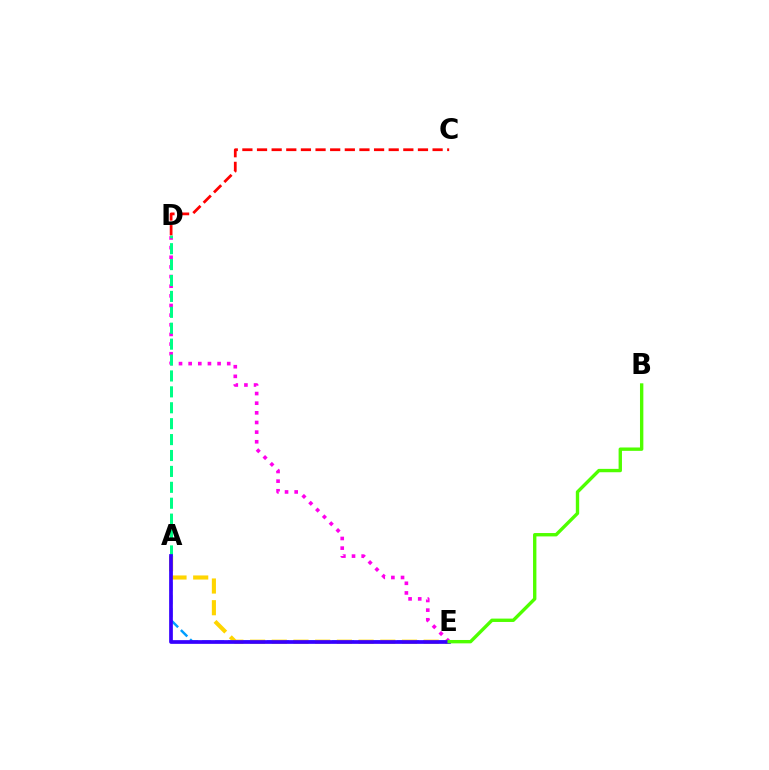{('A', 'E'): [{'color': '#009eff', 'line_style': 'dashed', 'thickness': 1.77}, {'color': '#ffd500', 'line_style': 'dashed', 'thickness': 2.95}, {'color': '#3700ff', 'line_style': 'solid', 'thickness': 2.67}], ('D', 'E'): [{'color': '#ff00ed', 'line_style': 'dotted', 'thickness': 2.62}], ('A', 'D'): [{'color': '#00ff86', 'line_style': 'dashed', 'thickness': 2.16}], ('C', 'D'): [{'color': '#ff0000', 'line_style': 'dashed', 'thickness': 1.99}], ('B', 'E'): [{'color': '#4fff00', 'line_style': 'solid', 'thickness': 2.43}]}